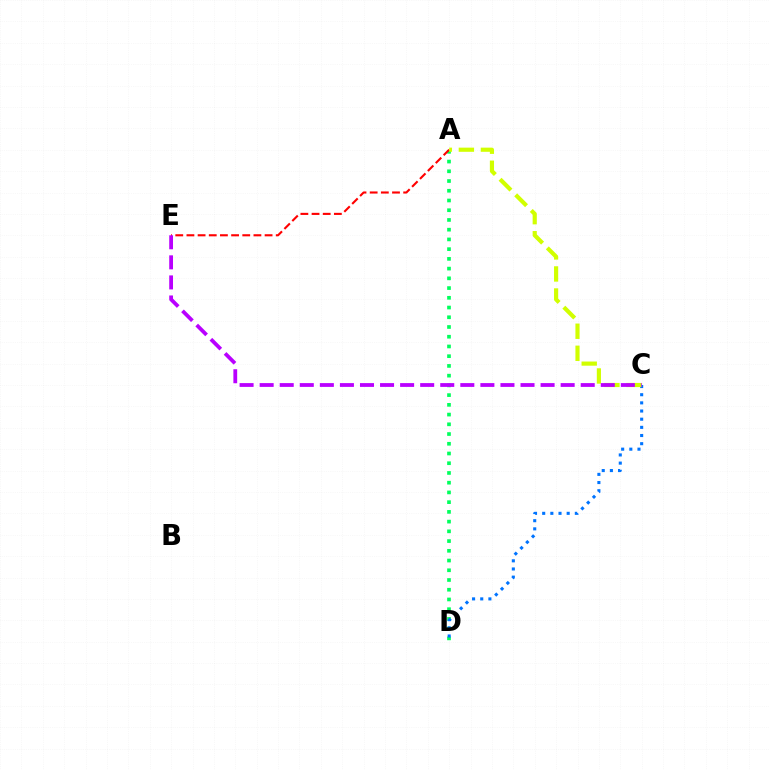{('A', 'D'): [{'color': '#00ff5c', 'line_style': 'dotted', 'thickness': 2.64}], ('C', 'D'): [{'color': '#0074ff', 'line_style': 'dotted', 'thickness': 2.22}], ('A', 'E'): [{'color': '#ff0000', 'line_style': 'dashed', 'thickness': 1.52}], ('A', 'C'): [{'color': '#d1ff00', 'line_style': 'dashed', 'thickness': 3.0}], ('C', 'E'): [{'color': '#b900ff', 'line_style': 'dashed', 'thickness': 2.73}]}